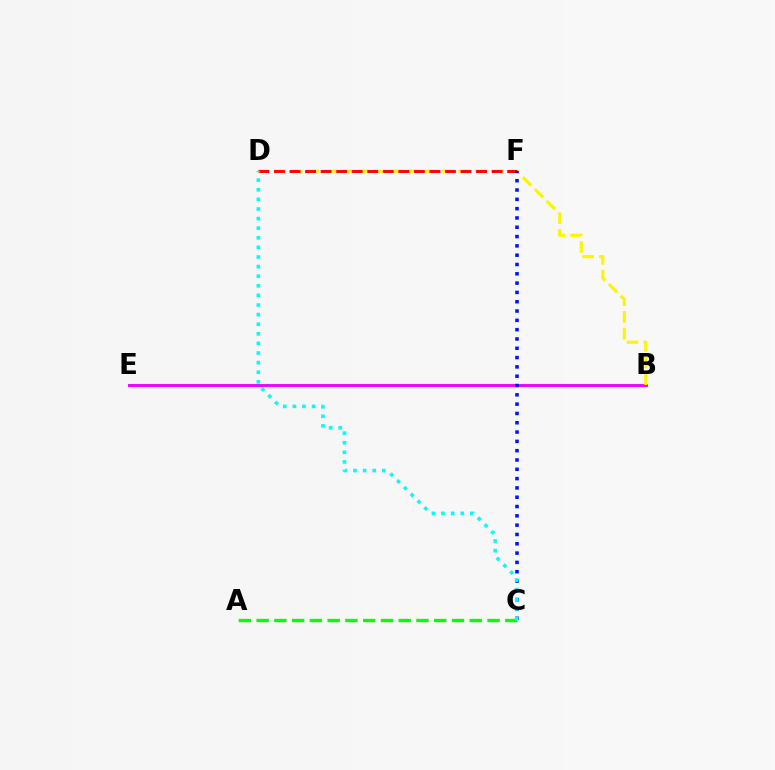{('B', 'E'): [{'color': '#ee00ff', 'line_style': 'solid', 'thickness': 2.08}], ('B', 'D'): [{'color': '#fcf500', 'line_style': 'dashed', 'thickness': 2.28}], ('D', 'F'): [{'color': '#ff0000', 'line_style': 'dashed', 'thickness': 2.11}], ('C', 'F'): [{'color': '#0010ff', 'line_style': 'dotted', 'thickness': 2.53}], ('A', 'C'): [{'color': '#08ff00', 'line_style': 'dashed', 'thickness': 2.41}], ('C', 'D'): [{'color': '#00fff6', 'line_style': 'dotted', 'thickness': 2.61}]}